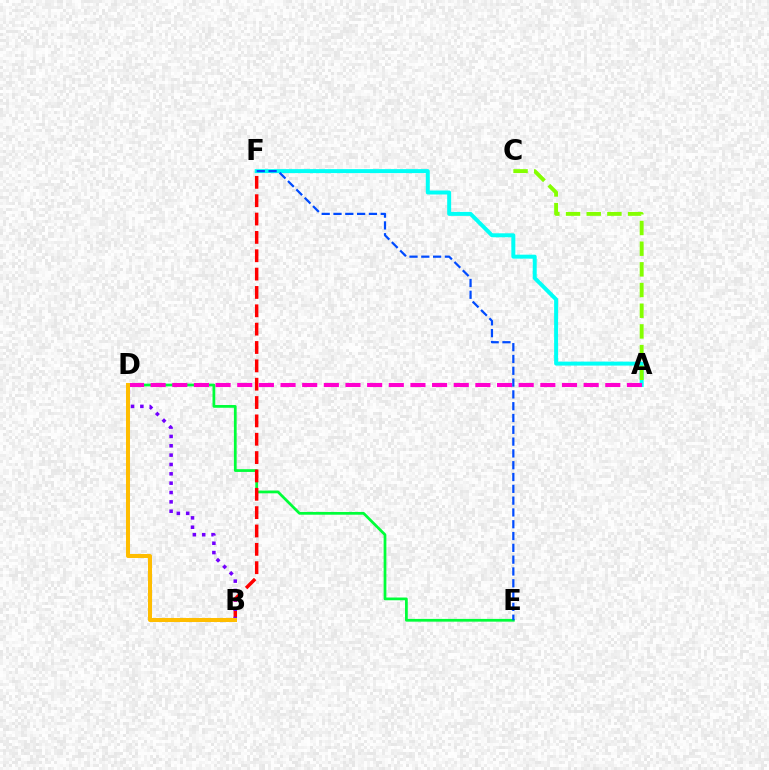{('A', 'F'): [{'color': '#00fff6', 'line_style': 'solid', 'thickness': 2.85}], ('D', 'E'): [{'color': '#00ff39', 'line_style': 'solid', 'thickness': 1.98}], ('B', 'F'): [{'color': '#ff0000', 'line_style': 'dashed', 'thickness': 2.49}], ('A', 'D'): [{'color': '#ff00cf', 'line_style': 'dashed', 'thickness': 2.94}], ('B', 'D'): [{'color': '#7200ff', 'line_style': 'dotted', 'thickness': 2.54}, {'color': '#ffbd00', 'line_style': 'solid', 'thickness': 2.9}], ('A', 'C'): [{'color': '#84ff00', 'line_style': 'dashed', 'thickness': 2.81}], ('E', 'F'): [{'color': '#004bff', 'line_style': 'dashed', 'thickness': 1.6}]}